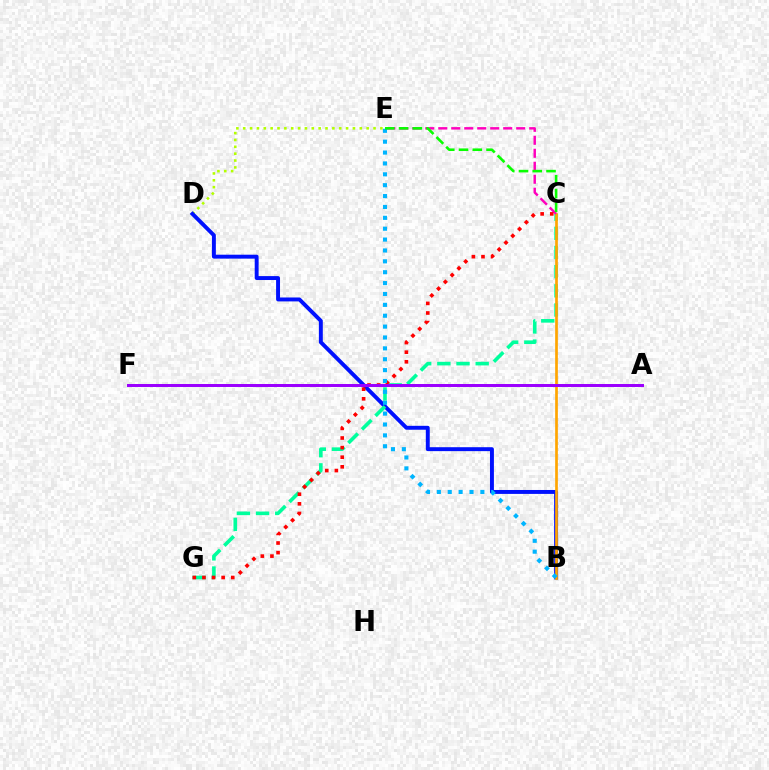{('D', 'E'): [{'color': '#b3ff00', 'line_style': 'dotted', 'thickness': 1.86}], ('B', 'D'): [{'color': '#0010ff', 'line_style': 'solid', 'thickness': 2.83}], ('C', 'G'): [{'color': '#00ff9d', 'line_style': 'dashed', 'thickness': 2.6}, {'color': '#ff0000', 'line_style': 'dotted', 'thickness': 2.61}], ('B', 'C'): [{'color': '#ffa500', 'line_style': 'solid', 'thickness': 1.93}], ('C', 'E'): [{'color': '#ff00bd', 'line_style': 'dashed', 'thickness': 1.76}, {'color': '#08ff00', 'line_style': 'dashed', 'thickness': 1.87}], ('B', 'E'): [{'color': '#00b5ff', 'line_style': 'dotted', 'thickness': 2.96}], ('A', 'F'): [{'color': '#9b00ff', 'line_style': 'solid', 'thickness': 2.15}]}